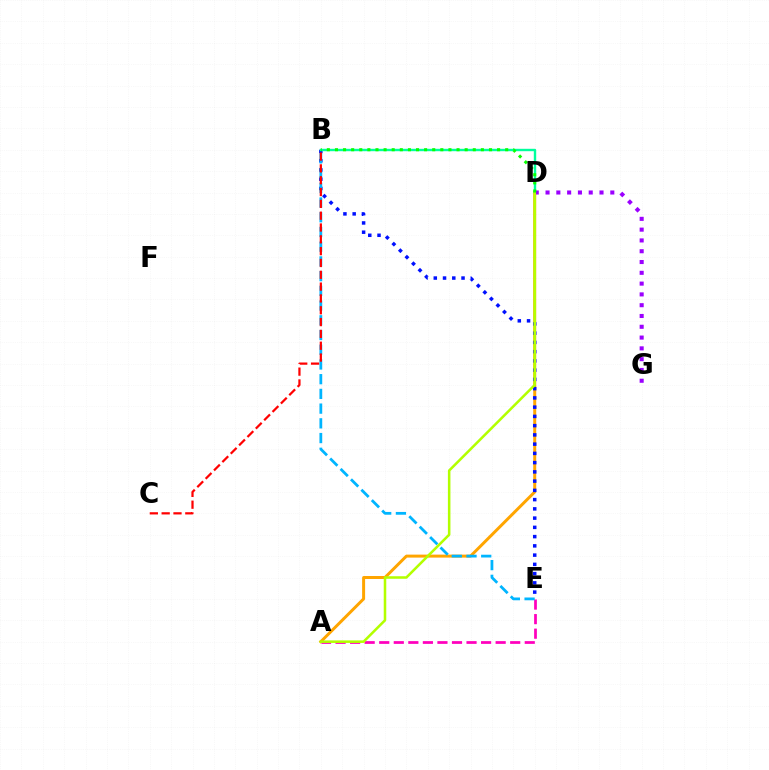{('A', 'D'): [{'color': '#ffa500', 'line_style': 'solid', 'thickness': 2.15}, {'color': '#b3ff00', 'line_style': 'solid', 'thickness': 1.83}], ('B', 'E'): [{'color': '#0010ff', 'line_style': 'dotted', 'thickness': 2.51}, {'color': '#00b5ff', 'line_style': 'dashed', 'thickness': 2.0}], ('A', 'E'): [{'color': '#ff00bd', 'line_style': 'dashed', 'thickness': 1.98}], ('B', 'C'): [{'color': '#ff0000', 'line_style': 'dashed', 'thickness': 1.61}], ('B', 'D'): [{'color': '#00ff9d', 'line_style': 'solid', 'thickness': 1.73}, {'color': '#08ff00', 'line_style': 'dotted', 'thickness': 2.2}], ('D', 'G'): [{'color': '#9b00ff', 'line_style': 'dotted', 'thickness': 2.93}]}